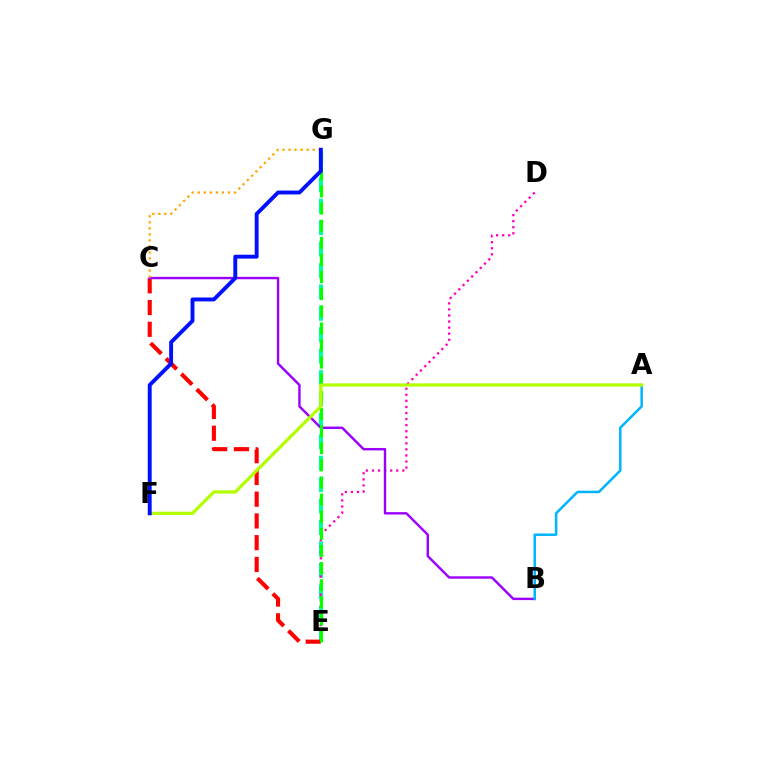{('E', 'G'): [{'color': '#00ff9d', 'line_style': 'dashed', 'thickness': 2.91}, {'color': '#08ff00', 'line_style': 'dashed', 'thickness': 2.33}], ('C', 'E'): [{'color': '#ff0000', 'line_style': 'dashed', 'thickness': 2.95}], ('D', 'E'): [{'color': '#ff00bd', 'line_style': 'dotted', 'thickness': 1.65}], ('B', 'C'): [{'color': '#9b00ff', 'line_style': 'solid', 'thickness': 1.74}], ('A', 'B'): [{'color': '#00b5ff', 'line_style': 'solid', 'thickness': 1.81}], ('A', 'F'): [{'color': '#b3ff00', 'line_style': 'solid', 'thickness': 2.32}], ('C', 'G'): [{'color': '#ffa500', 'line_style': 'dotted', 'thickness': 1.64}], ('F', 'G'): [{'color': '#0010ff', 'line_style': 'solid', 'thickness': 2.81}]}